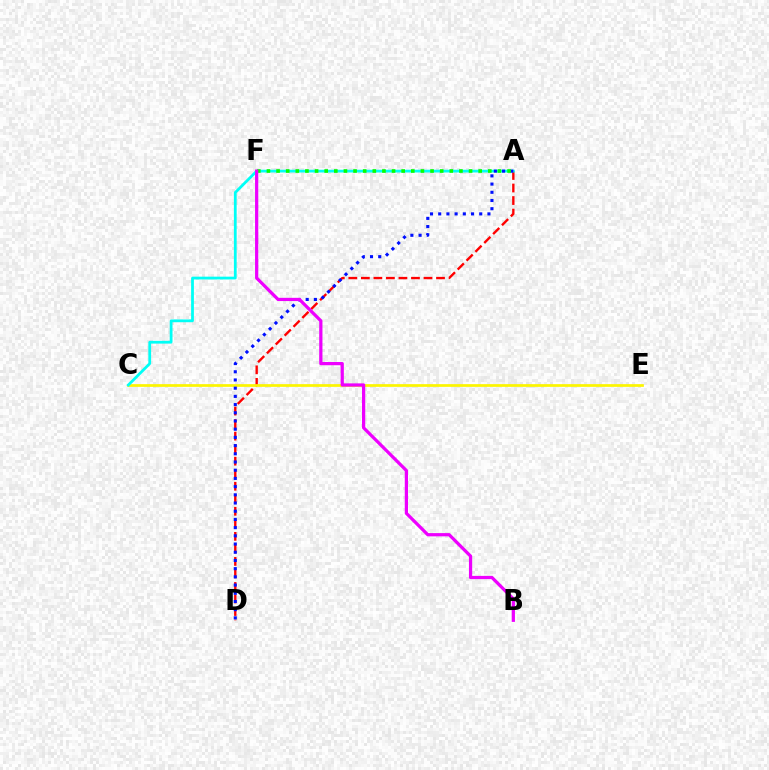{('A', 'D'): [{'color': '#ff0000', 'line_style': 'dashed', 'thickness': 1.7}, {'color': '#0010ff', 'line_style': 'dotted', 'thickness': 2.23}], ('C', 'E'): [{'color': '#fcf500', 'line_style': 'solid', 'thickness': 1.96}], ('A', 'C'): [{'color': '#00fff6', 'line_style': 'solid', 'thickness': 2.0}], ('A', 'F'): [{'color': '#08ff00', 'line_style': 'dotted', 'thickness': 2.61}], ('B', 'F'): [{'color': '#ee00ff', 'line_style': 'solid', 'thickness': 2.33}]}